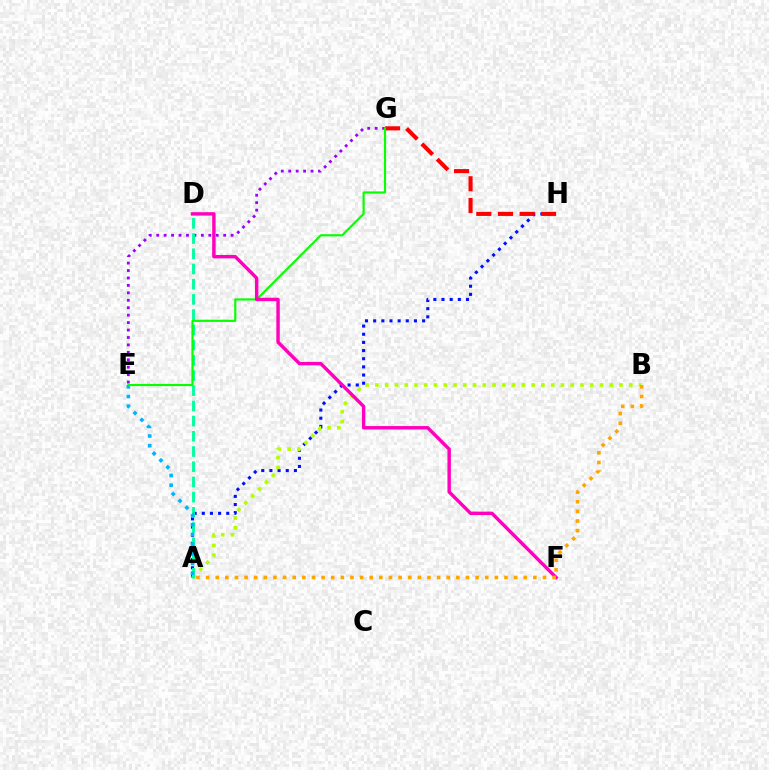{('A', 'H'): [{'color': '#0010ff', 'line_style': 'dotted', 'thickness': 2.22}], ('A', 'B'): [{'color': '#b3ff00', 'line_style': 'dotted', 'thickness': 2.65}, {'color': '#ffa500', 'line_style': 'dotted', 'thickness': 2.62}], ('E', 'G'): [{'color': '#9b00ff', 'line_style': 'dotted', 'thickness': 2.02}, {'color': '#08ff00', 'line_style': 'solid', 'thickness': 1.56}], ('A', 'D'): [{'color': '#00ff9d', 'line_style': 'dashed', 'thickness': 2.07}], ('A', 'E'): [{'color': '#00b5ff', 'line_style': 'dotted', 'thickness': 2.63}], ('G', 'H'): [{'color': '#ff0000', 'line_style': 'dashed', 'thickness': 2.94}], ('D', 'F'): [{'color': '#ff00bd', 'line_style': 'solid', 'thickness': 2.47}]}